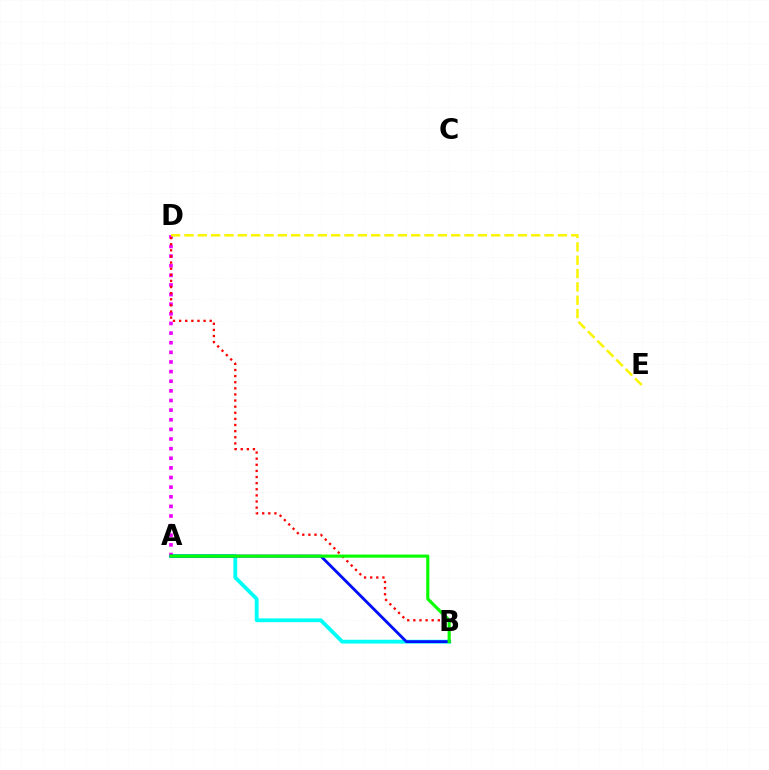{('A', 'B'): [{'color': '#00fff6', 'line_style': 'solid', 'thickness': 2.75}, {'color': '#0010ff', 'line_style': 'solid', 'thickness': 2.06}, {'color': '#08ff00', 'line_style': 'solid', 'thickness': 2.25}], ('A', 'D'): [{'color': '#ee00ff', 'line_style': 'dotted', 'thickness': 2.62}], ('B', 'D'): [{'color': '#ff0000', 'line_style': 'dotted', 'thickness': 1.66}], ('D', 'E'): [{'color': '#fcf500', 'line_style': 'dashed', 'thickness': 1.81}]}